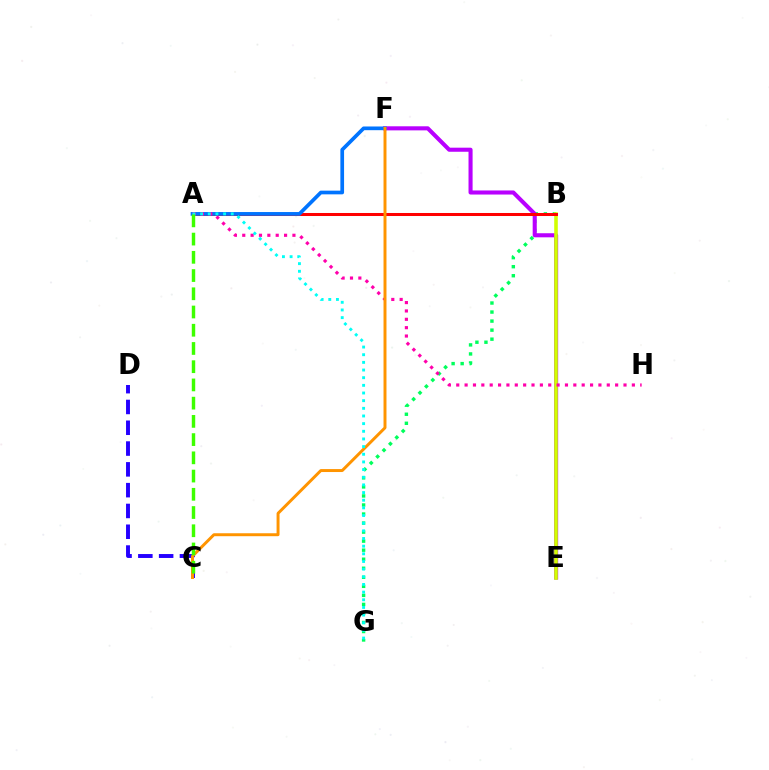{('B', 'G'): [{'color': '#00ff5c', 'line_style': 'dotted', 'thickness': 2.46}], ('E', 'F'): [{'color': '#b900ff', 'line_style': 'solid', 'thickness': 2.94}], ('B', 'E'): [{'color': '#d1ff00', 'line_style': 'solid', 'thickness': 2.58}], ('C', 'D'): [{'color': '#2500ff', 'line_style': 'dashed', 'thickness': 2.83}], ('A', 'B'): [{'color': '#ff0000', 'line_style': 'solid', 'thickness': 2.17}], ('A', 'F'): [{'color': '#0074ff', 'line_style': 'solid', 'thickness': 2.66}], ('A', 'H'): [{'color': '#ff00ac', 'line_style': 'dotted', 'thickness': 2.27}], ('C', 'F'): [{'color': '#ff9400', 'line_style': 'solid', 'thickness': 2.13}], ('A', 'G'): [{'color': '#00fff6', 'line_style': 'dotted', 'thickness': 2.08}], ('A', 'C'): [{'color': '#3dff00', 'line_style': 'dashed', 'thickness': 2.48}]}